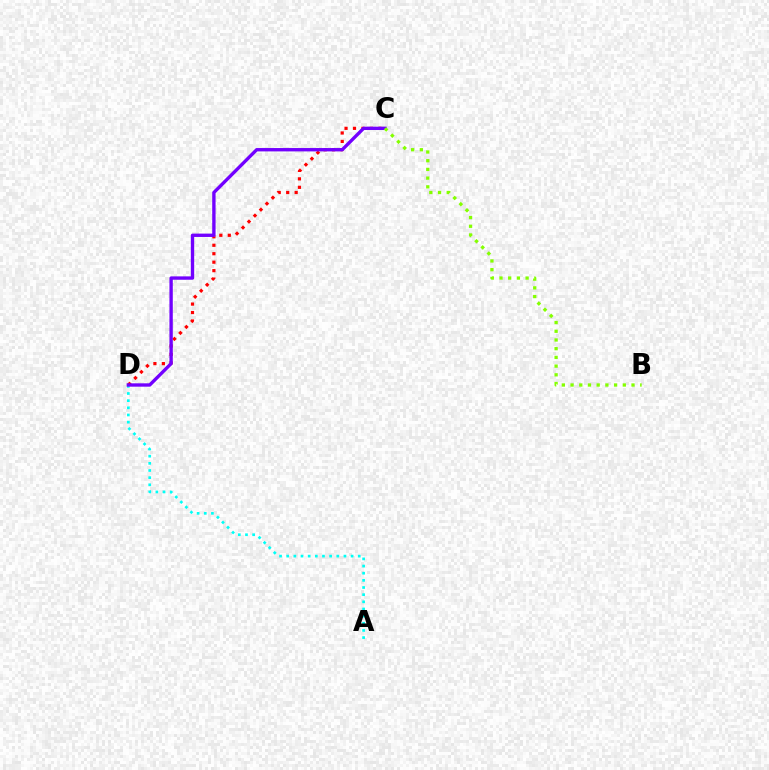{('A', 'D'): [{'color': '#00fff6', 'line_style': 'dotted', 'thickness': 1.94}], ('C', 'D'): [{'color': '#ff0000', 'line_style': 'dotted', 'thickness': 2.3}, {'color': '#7200ff', 'line_style': 'solid', 'thickness': 2.42}], ('B', 'C'): [{'color': '#84ff00', 'line_style': 'dotted', 'thickness': 2.37}]}